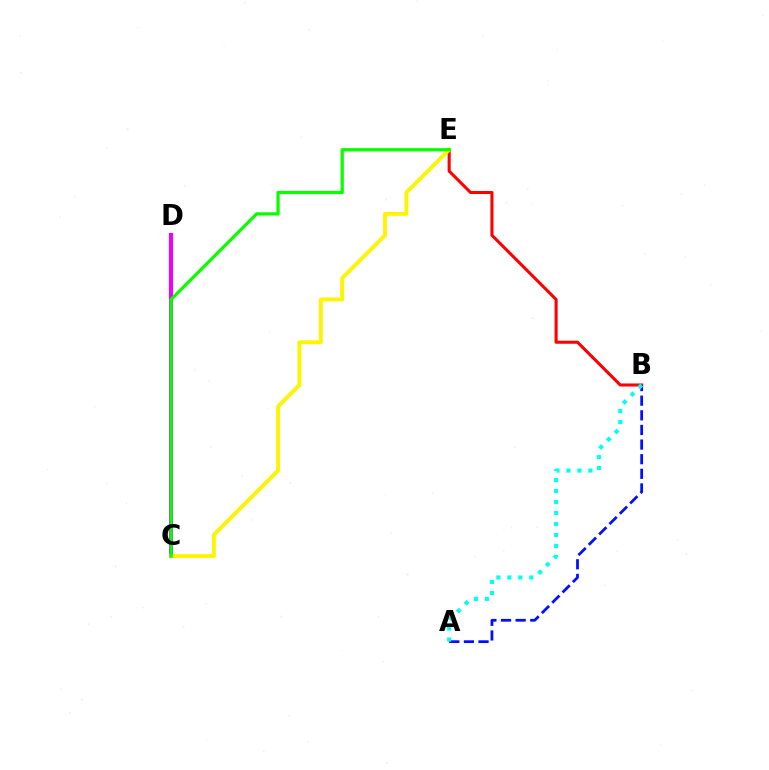{('C', 'D'): [{'color': '#ee00ff', 'line_style': 'solid', 'thickness': 2.96}], ('B', 'E'): [{'color': '#ff0000', 'line_style': 'solid', 'thickness': 2.21}], ('A', 'B'): [{'color': '#0010ff', 'line_style': 'dashed', 'thickness': 1.99}, {'color': '#00fff6', 'line_style': 'dotted', 'thickness': 2.98}], ('C', 'E'): [{'color': '#fcf500', 'line_style': 'solid', 'thickness': 2.8}, {'color': '#08ff00', 'line_style': 'solid', 'thickness': 2.32}]}